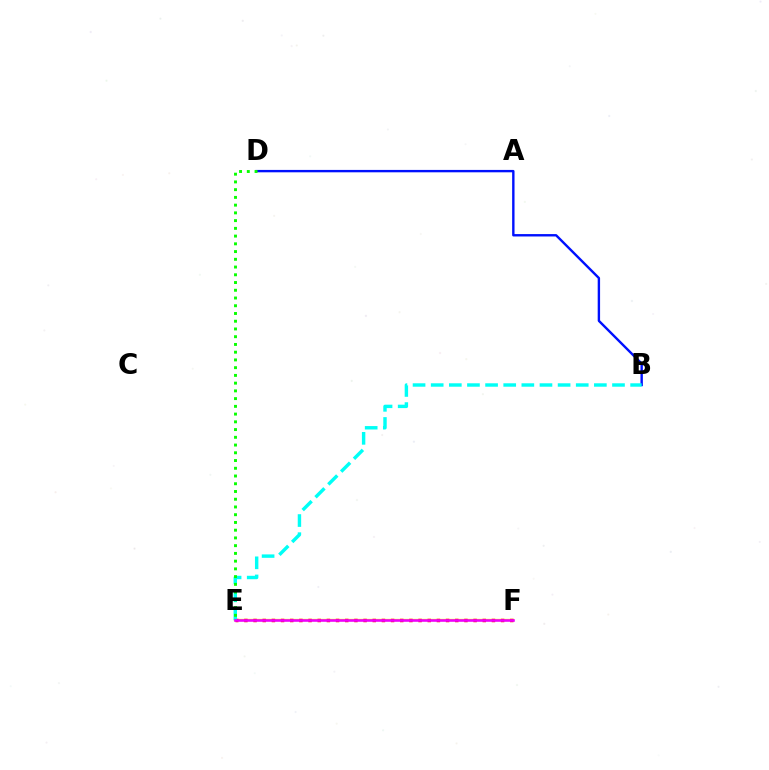{('B', 'D'): [{'color': '#0010ff', 'line_style': 'solid', 'thickness': 1.72}], ('E', 'F'): [{'color': '#fcf500', 'line_style': 'solid', 'thickness': 1.65}, {'color': '#ff0000', 'line_style': 'dotted', 'thickness': 2.49}, {'color': '#ee00ff', 'line_style': 'solid', 'thickness': 1.87}], ('B', 'E'): [{'color': '#00fff6', 'line_style': 'dashed', 'thickness': 2.46}], ('D', 'E'): [{'color': '#08ff00', 'line_style': 'dotted', 'thickness': 2.1}]}